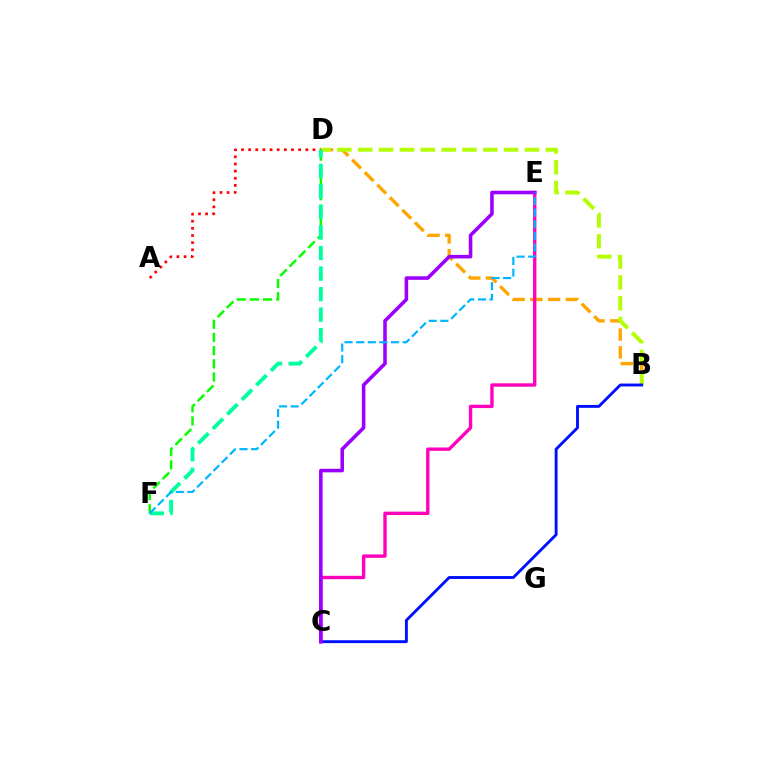{('B', 'D'): [{'color': '#ffa500', 'line_style': 'dashed', 'thickness': 2.41}, {'color': '#b3ff00', 'line_style': 'dashed', 'thickness': 2.83}], ('D', 'F'): [{'color': '#08ff00', 'line_style': 'dashed', 'thickness': 1.79}, {'color': '#00ff9d', 'line_style': 'dashed', 'thickness': 2.79}], ('B', 'C'): [{'color': '#0010ff', 'line_style': 'solid', 'thickness': 2.08}], ('C', 'E'): [{'color': '#ff00bd', 'line_style': 'solid', 'thickness': 2.43}, {'color': '#9b00ff', 'line_style': 'solid', 'thickness': 2.57}], ('A', 'D'): [{'color': '#ff0000', 'line_style': 'dotted', 'thickness': 1.94}], ('E', 'F'): [{'color': '#00b5ff', 'line_style': 'dashed', 'thickness': 1.58}]}